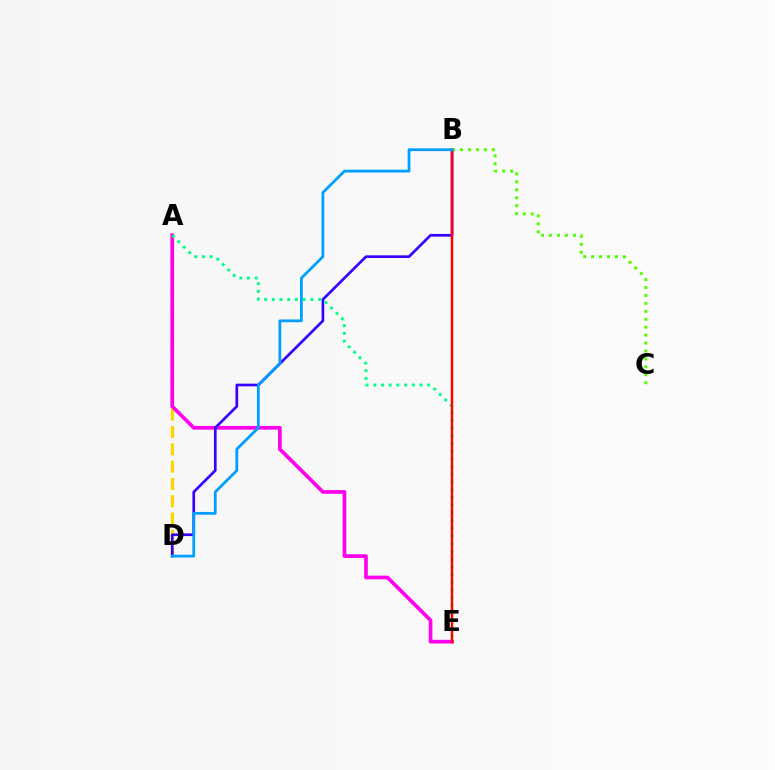{('A', 'D'): [{'color': '#ffd500', 'line_style': 'dashed', 'thickness': 2.35}], ('A', 'E'): [{'color': '#ff00ed', 'line_style': 'solid', 'thickness': 2.65}, {'color': '#00ff86', 'line_style': 'dotted', 'thickness': 2.09}], ('B', 'D'): [{'color': '#3700ff', 'line_style': 'solid', 'thickness': 1.93}, {'color': '#009eff', 'line_style': 'solid', 'thickness': 1.99}], ('B', 'C'): [{'color': '#4fff00', 'line_style': 'dotted', 'thickness': 2.16}], ('B', 'E'): [{'color': '#ff0000', 'line_style': 'solid', 'thickness': 1.77}]}